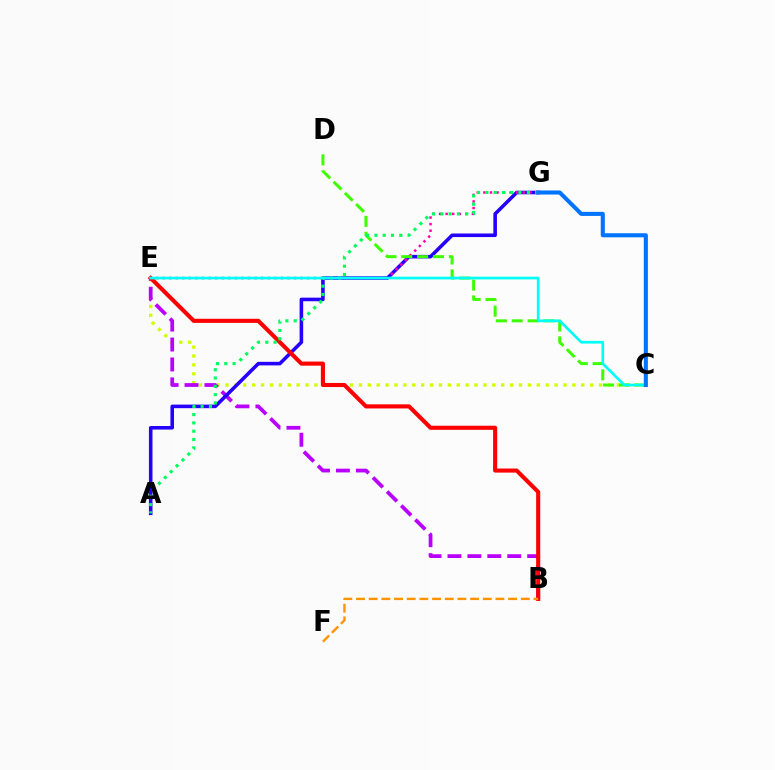{('C', 'E'): [{'color': '#d1ff00', 'line_style': 'dotted', 'thickness': 2.42}, {'color': '#00fff6', 'line_style': 'solid', 'thickness': 1.95}], ('B', 'E'): [{'color': '#b900ff', 'line_style': 'dashed', 'thickness': 2.71}, {'color': '#ff0000', 'line_style': 'solid', 'thickness': 2.95}], ('A', 'G'): [{'color': '#2500ff', 'line_style': 'solid', 'thickness': 2.57}, {'color': '#00ff5c', 'line_style': 'dotted', 'thickness': 2.26}], ('E', 'G'): [{'color': '#ff00ac', 'line_style': 'dotted', 'thickness': 1.79}], ('C', 'D'): [{'color': '#3dff00', 'line_style': 'dashed', 'thickness': 2.16}], ('B', 'F'): [{'color': '#ff9400', 'line_style': 'dashed', 'thickness': 1.72}], ('C', 'G'): [{'color': '#0074ff', 'line_style': 'solid', 'thickness': 2.93}]}